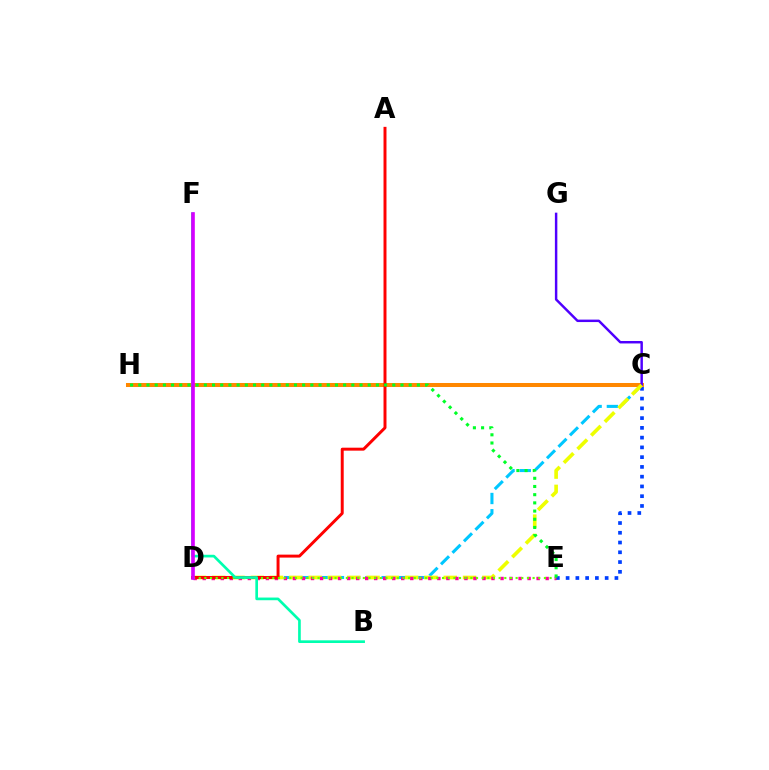{('C', 'D'): [{'color': '#00c7ff', 'line_style': 'dashed', 'thickness': 2.21}, {'color': '#eeff00', 'line_style': 'dashed', 'thickness': 2.62}], ('C', 'E'): [{'color': '#003fff', 'line_style': 'dotted', 'thickness': 2.65}], ('C', 'H'): [{'color': '#ff8800', 'line_style': 'solid', 'thickness': 2.89}], ('C', 'G'): [{'color': '#4f00ff', 'line_style': 'solid', 'thickness': 1.77}], ('D', 'E'): [{'color': '#ff00a0', 'line_style': 'dotted', 'thickness': 2.45}, {'color': '#66ff00', 'line_style': 'dotted', 'thickness': 1.54}], ('A', 'D'): [{'color': '#ff0000', 'line_style': 'solid', 'thickness': 2.13}], ('B', 'F'): [{'color': '#00ffaf', 'line_style': 'solid', 'thickness': 1.93}], ('D', 'F'): [{'color': '#d600ff', 'line_style': 'solid', 'thickness': 2.62}], ('E', 'H'): [{'color': '#00ff27', 'line_style': 'dotted', 'thickness': 2.23}]}